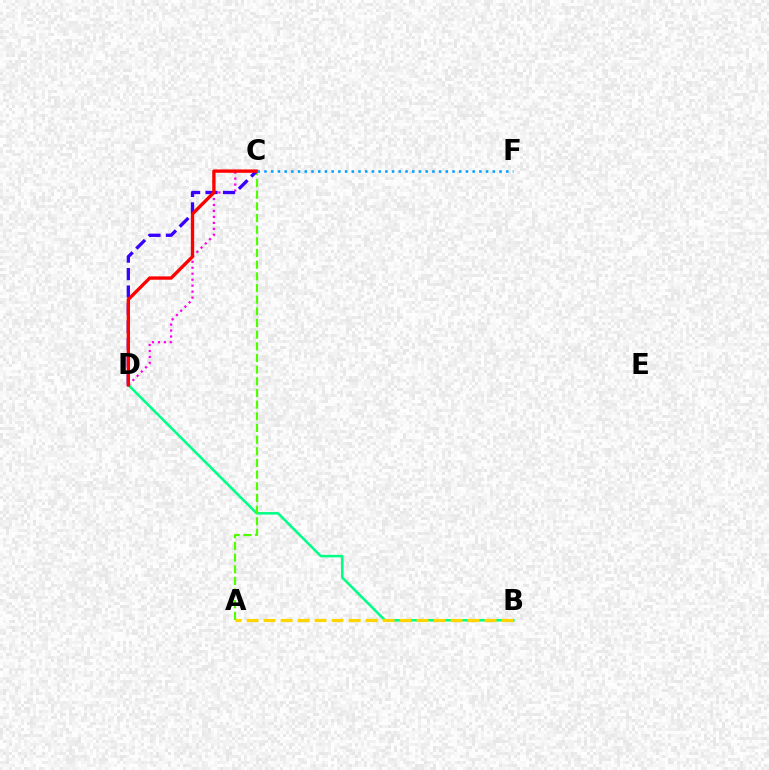{('B', 'D'): [{'color': '#00ff86', 'line_style': 'solid', 'thickness': 1.82}], ('A', 'C'): [{'color': '#4fff00', 'line_style': 'dashed', 'thickness': 1.58}], ('C', 'D'): [{'color': '#ff00ed', 'line_style': 'dotted', 'thickness': 1.62}, {'color': '#3700ff', 'line_style': 'dashed', 'thickness': 2.37}, {'color': '#ff0000', 'line_style': 'solid', 'thickness': 2.4}], ('A', 'B'): [{'color': '#ffd500', 'line_style': 'dashed', 'thickness': 2.31}], ('C', 'F'): [{'color': '#009eff', 'line_style': 'dotted', 'thickness': 1.82}]}